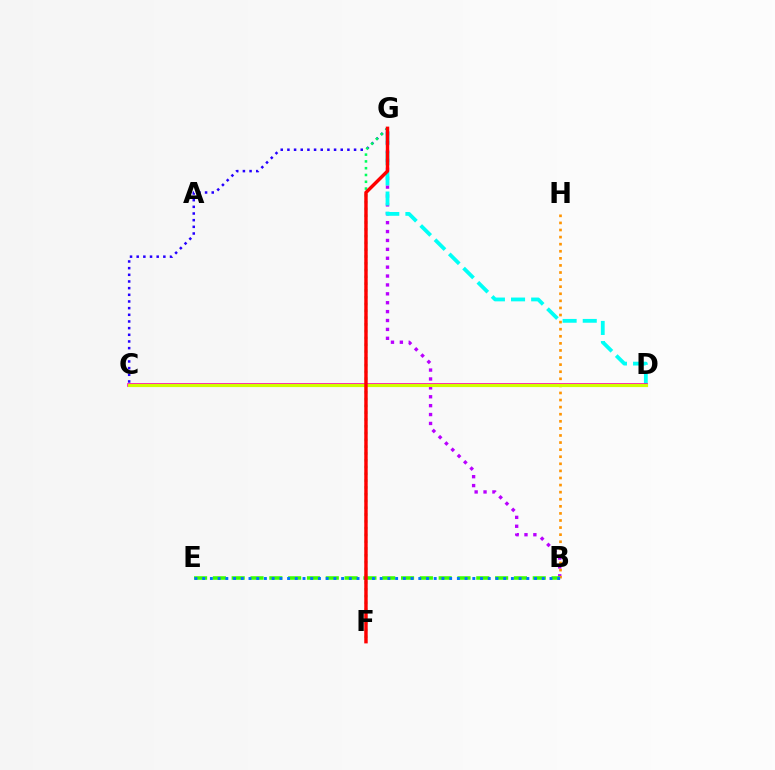{('C', 'G'): [{'color': '#2500ff', 'line_style': 'dotted', 'thickness': 1.81}], ('F', 'G'): [{'color': '#00ff5c', 'line_style': 'dotted', 'thickness': 1.85}, {'color': '#ff0000', 'line_style': 'solid', 'thickness': 2.48}], ('B', 'G'): [{'color': '#b900ff', 'line_style': 'dotted', 'thickness': 2.42}], ('D', 'G'): [{'color': '#00fff6', 'line_style': 'dashed', 'thickness': 2.73}], ('C', 'D'): [{'color': '#ff00ac', 'line_style': 'solid', 'thickness': 2.64}, {'color': '#d1ff00', 'line_style': 'solid', 'thickness': 2.27}], ('B', 'H'): [{'color': '#ff9400', 'line_style': 'dotted', 'thickness': 1.92}], ('B', 'E'): [{'color': '#3dff00', 'line_style': 'dashed', 'thickness': 2.56}, {'color': '#0074ff', 'line_style': 'dotted', 'thickness': 2.1}]}